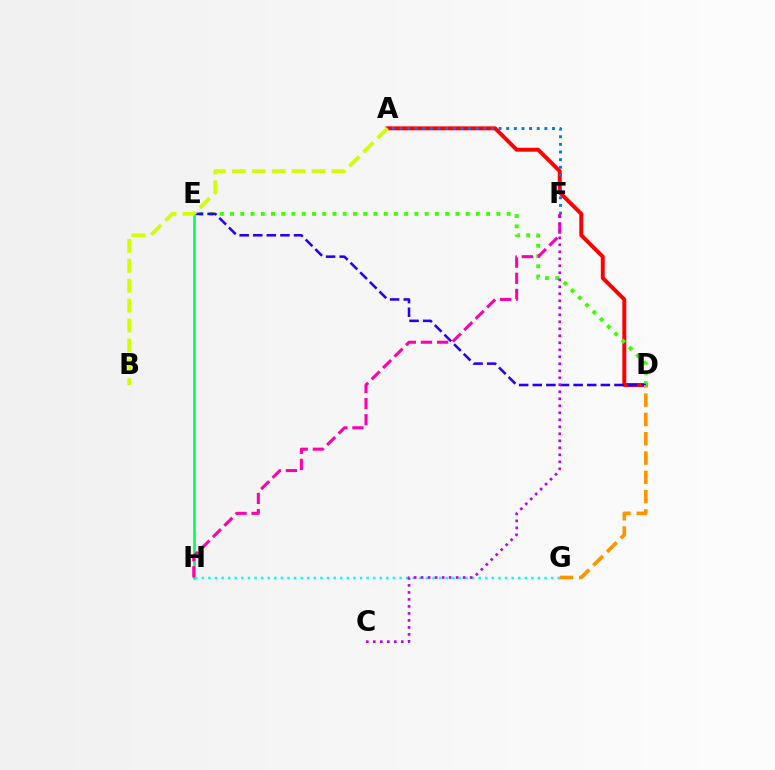{('A', 'D'): [{'color': '#ff0000', 'line_style': 'solid', 'thickness': 2.84}], ('D', 'E'): [{'color': '#3dff00', 'line_style': 'dotted', 'thickness': 2.78}, {'color': '#2500ff', 'line_style': 'dashed', 'thickness': 1.85}], ('E', 'H'): [{'color': '#00ff5c', 'line_style': 'solid', 'thickness': 1.89}], ('F', 'H'): [{'color': '#ff00ac', 'line_style': 'dashed', 'thickness': 2.19}], ('A', 'F'): [{'color': '#0074ff', 'line_style': 'dotted', 'thickness': 2.07}], ('D', 'G'): [{'color': '#ff9400', 'line_style': 'dashed', 'thickness': 2.62}], ('A', 'B'): [{'color': '#d1ff00', 'line_style': 'dashed', 'thickness': 2.71}], ('G', 'H'): [{'color': '#00fff6', 'line_style': 'dotted', 'thickness': 1.79}], ('C', 'F'): [{'color': '#b900ff', 'line_style': 'dotted', 'thickness': 1.9}]}